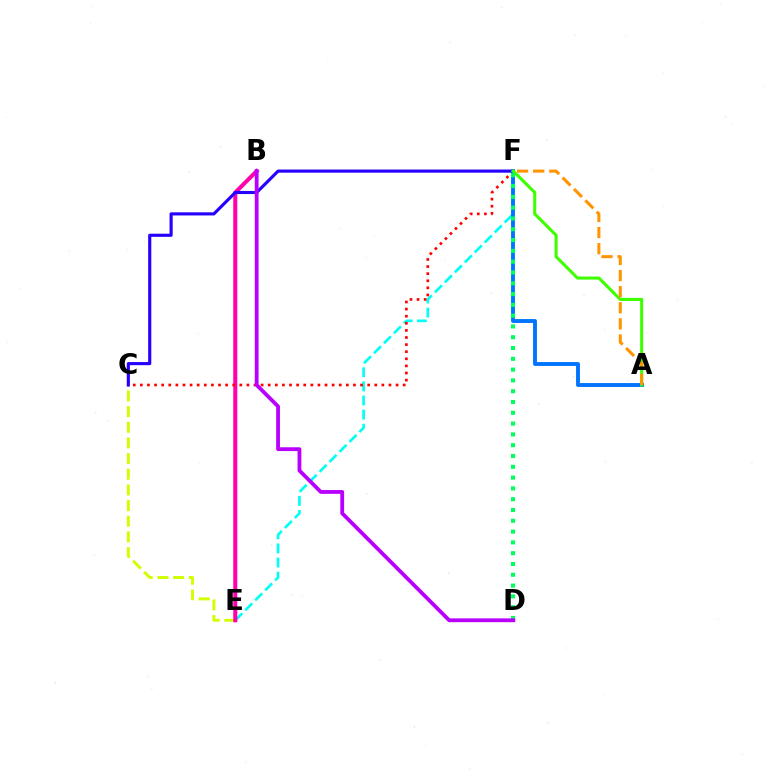{('E', 'F'): [{'color': '#00fff6', 'line_style': 'dashed', 'thickness': 1.92}], ('C', 'E'): [{'color': '#d1ff00', 'line_style': 'dashed', 'thickness': 2.13}], ('B', 'E'): [{'color': '#ff00ac', 'line_style': 'solid', 'thickness': 2.91}], ('C', 'F'): [{'color': '#2500ff', 'line_style': 'solid', 'thickness': 2.25}, {'color': '#ff0000', 'line_style': 'dotted', 'thickness': 1.93}], ('A', 'F'): [{'color': '#0074ff', 'line_style': 'solid', 'thickness': 2.8}, {'color': '#3dff00', 'line_style': 'solid', 'thickness': 2.2}, {'color': '#ff9400', 'line_style': 'dashed', 'thickness': 2.19}], ('D', 'F'): [{'color': '#00ff5c', 'line_style': 'dotted', 'thickness': 2.93}], ('B', 'D'): [{'color': '#b900ff', 'line_style': 'solid', 'thickness': 2.74}]}